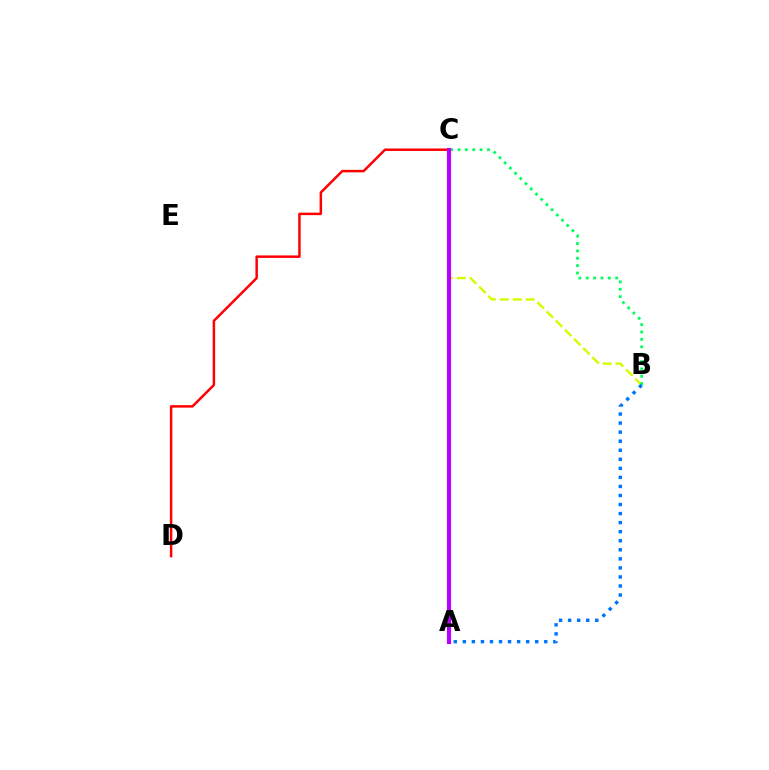{('B', 'C'): [{'color': '#d1ff00', 'line_style': 'dashed', 'thickness': 1.76}, {'color': '#00ff5c', 'line_style': 'dotted', 'thickness': 2.0}], ('C', 'D'): [{'color': '#ff0000', 'line_style': 'solid', 'thickness': 1.79}], ('A', 'B'): [{'color': '#0074ff', 'line_style': 'dotted', 'thickness': 2.46}], ('A', 'C'): [{'color': '#b900ff', 'line_style': 'solid', 'thickness': 2.98}]}